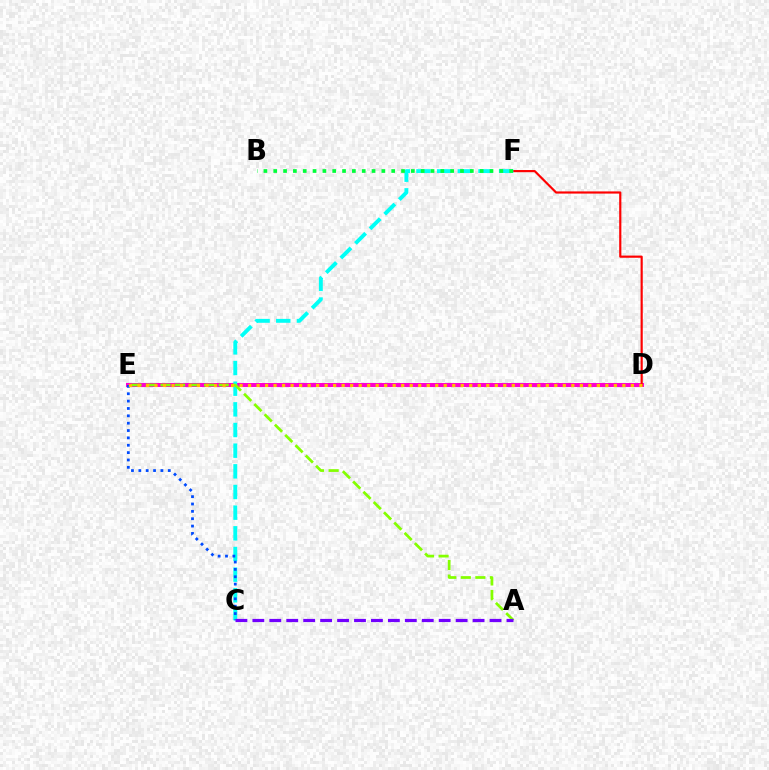{('D', 'E'): [{'color': '#ff00cf', 'line_style': 'solid', 'thickness': 2.9}, {'color': '#ffbd00', 'line_style': 'dotted', 'thickness': 2.31}], ('D', 'F'): [{'color': '#ff0000', 'line_style': 'solid', 'thickness': 1.56}], ('C', 'F'): [{'color': '#00fff6', 'line_style': 'dashed', 'thickness': 2.81}], ('B', 'F'): [{'color': '#00ff39', 'line_style': 'dotted', 'thickness': 2.67}], ('C', 'E'): [{'color': '#004bff', 'line_style': 'dotted', 'thickness': 2.0}], ('A', 'E'): [{'color': '#84ff00', 'line_style': 'dashed', 'thickness': 1.98}], ('A', 'C'): [{'color': '#7200ff', 'line_style': 'dashed', 'thickness': 2.3}]}